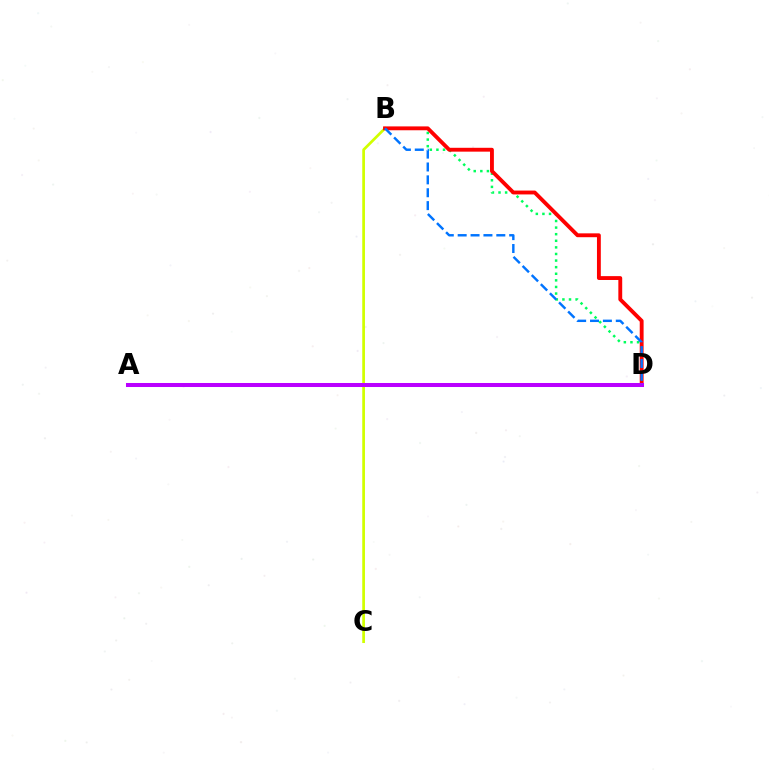{('B', 'C'): [{'color': '#d1ff00', 'line_style': 'solid', 'thickness': 1.96}], ('B', 'D'): [{'color': '#00ff5c', 'line_style': 'dotted', 'thickness': 1.79}, {'color': '#ff0000', 'line_style': 'solid', 'thickness': 2.78}, {'color': '#0074ff', 'line_style': 'dashed', 'thickness': 1.75}], ('A', 'D'): [{'color': '#b900ff', 'line_style': 'solid', 'thickness': 2.9}]}